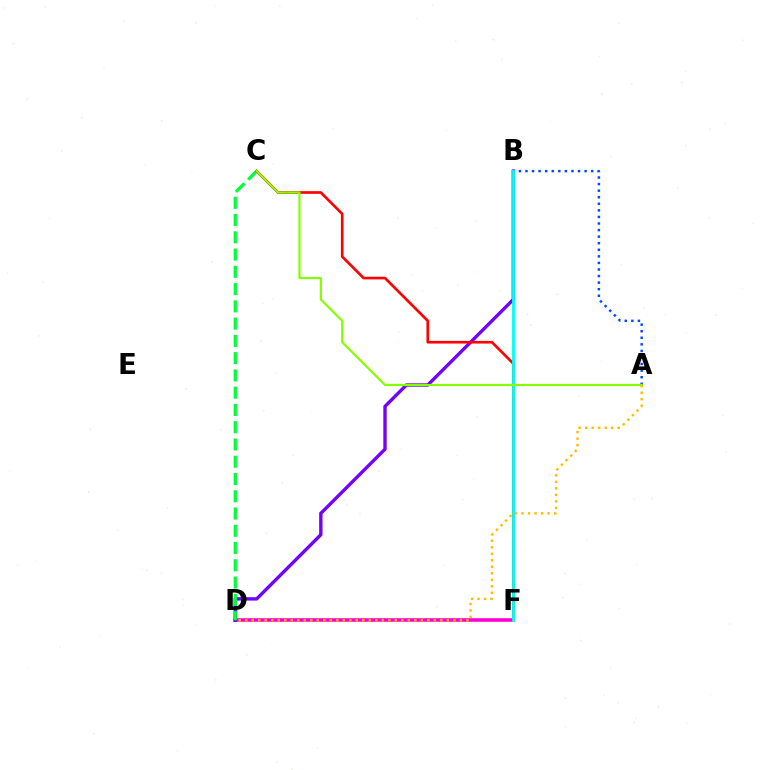{('D', 'F'): [{'color': '#ff00cf', 'line_style': 'solid', 'thickness': 2.58}], ('B', 'D'): [{'color': '#7200ff', 'line_style': 'solid', 'thickness': 2.43}], ('A', 'B'): [{'color': '#004bff', 'line_style': 'dotted', 'thickness': 1.78}], ('C', 'D'): [{'color': '#00ff39', 'line_style': 'dashed', 'thickness': 2.34}], ('C', 'F'): [{'color': '#ff0000', 'line_style': 'solid', 'thickness': 1.91}], ('B', 'F'): [{'color': '#00fff6', 'line_style': 'solid', 'thickness': 2.03}], ('A', 'C'): [{'color': '#84ff00', 'line_style': 'solid', 'thickness': 1.57}], ('A', 'D'): [{'color': '#ffbd00', 'line_style': 'dotted', 'thickness': 1.77}]}